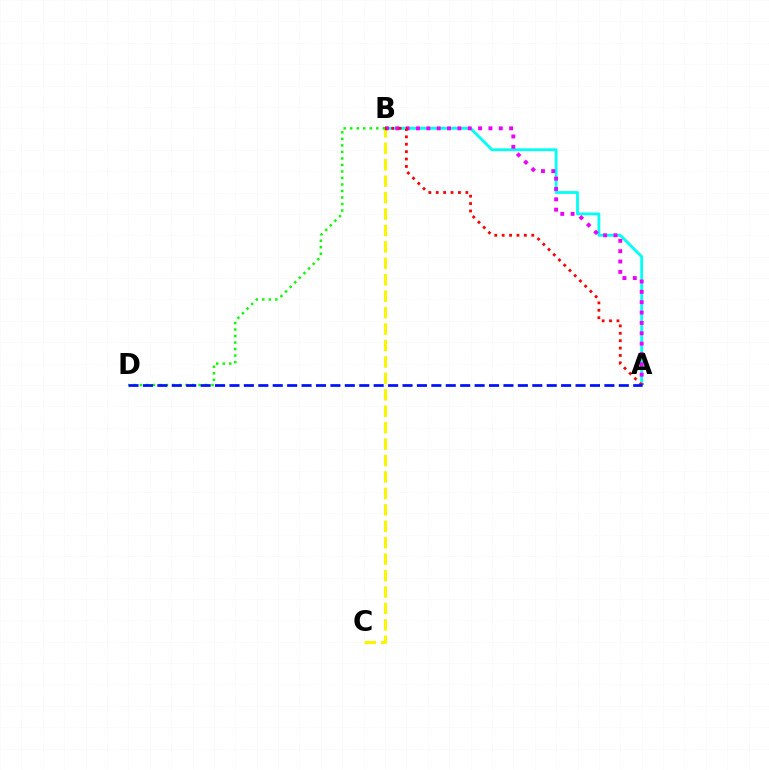{('B', 'C'): [{'color': '#fcf500', 'line_style': 'dashed', 'thickness': 2.23}], ('A', 'B'): [{'color': '#00fff6', 'line_style': 'solid', 'thickness': 2.02}, {'color': '#ee00ff', 'line_style': 'dotted', 'thickness': 2.81}, {'color': '#ff0000', 'line_style': 'dotted', 'thickness': 2.01}], ('B', 'D'): [{'color': '#08ff00', 'line_style': 'dotted', 'thickness': 1.77}], ('A', 'D'): [{'color': '#0010ff', 'line_style': 'dashed', 'thickness': 1.96}]}